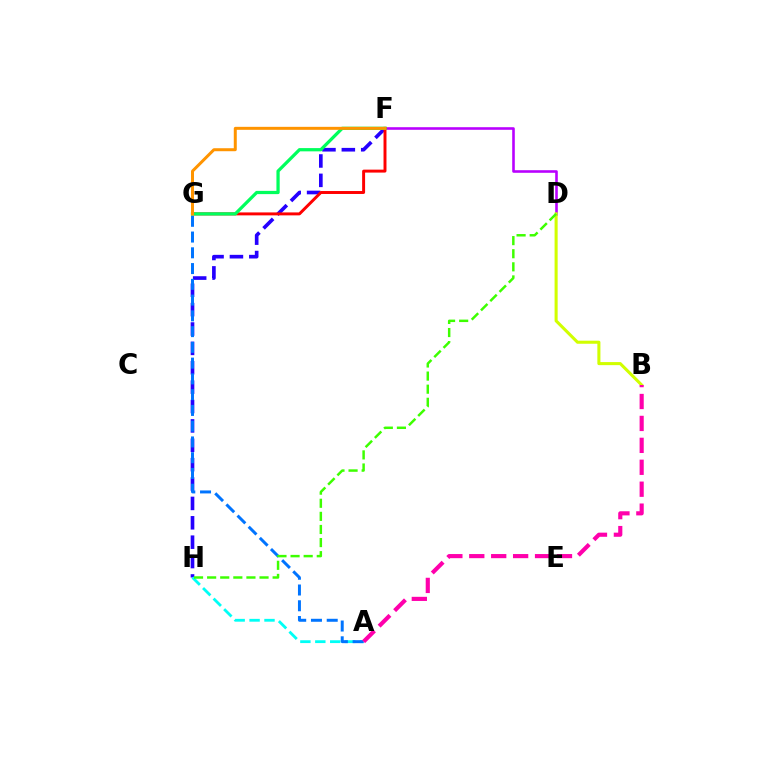{('F', 'H'): [{'color': '#2500ff', 'line_style': 'dashed', 'thickness': 2.63}], ('A', 'H'): [{'color': '#00fff6', 'line_style': 'dashed', 'thickness': 2.03}], ('D', 'F'): [{'color': '#b900ff', 'line_style': 'solid', 'thickness': 1.87}], ('F', 'G'): [{'color': '#ff0000', 'line_style': 'solid', 'thickness': 2.12}, {'color': '#00ff5c', 'line_style': 'solid', 'thickness': 2.34}, {'color': '#ff9400', 'line_style': 'solid', 'thickness': 2.15}], ('B', 'D'): [{'color': '#d1ff00', 'line_style': 'solid', 'thickness': 2.21}], ('A', 'G'): [{'color': '#0074ff', 'line_style': 'dashed', 'thickness': 2.14}], ('D', 'H'): [{'color': '#3dff00', 'line_style': 'dashed', 'thickness': 1.78}], ('A', 'B'): [{'color': '#ff00ac', 'line_style': 'dashed', 'thickness': 2.98}]}